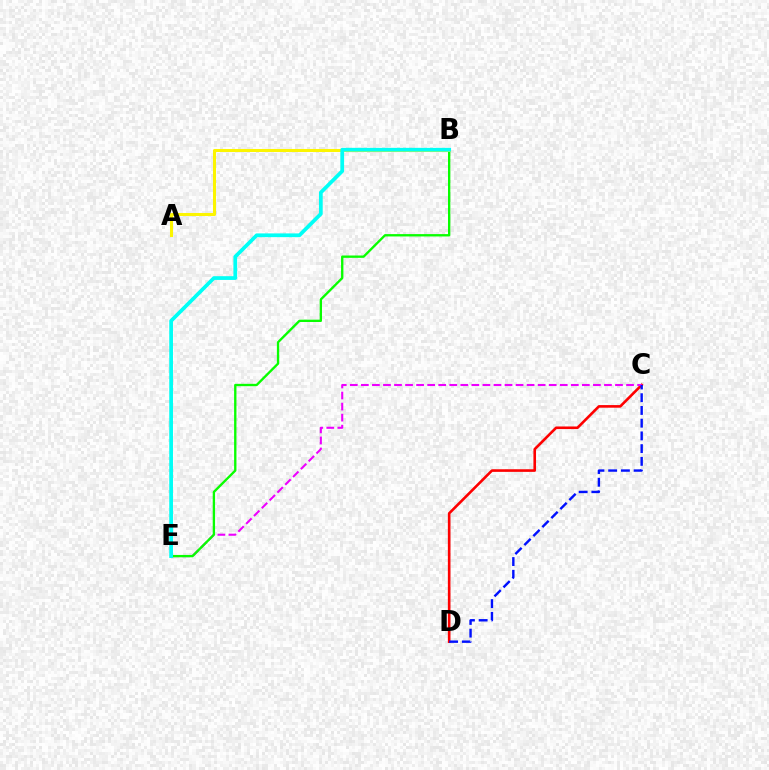{('C', 'D'): [{'color': '#ff0000', 'line_style': 'solid', 'thickness': 1.88}, {'color': '#0010ff', 'line_style': 'dashed', 'thickness': 1.73}], ('C', 'E'): [{'color': '#ee00ff', 'line_style': 'dashed', 'thickness': 1.5}], ('B', 'E'): [{'color': '#08ff00', 'line_style': 'solid', 'thickness': 1.69}, {'color': '#00fff6', 'line_style': 'solid', 'thickness': 2.69}], ('A', 'B'): [{'color': '#fcf500', 'line_style': 'solid', 'thickness': 2.19}]}